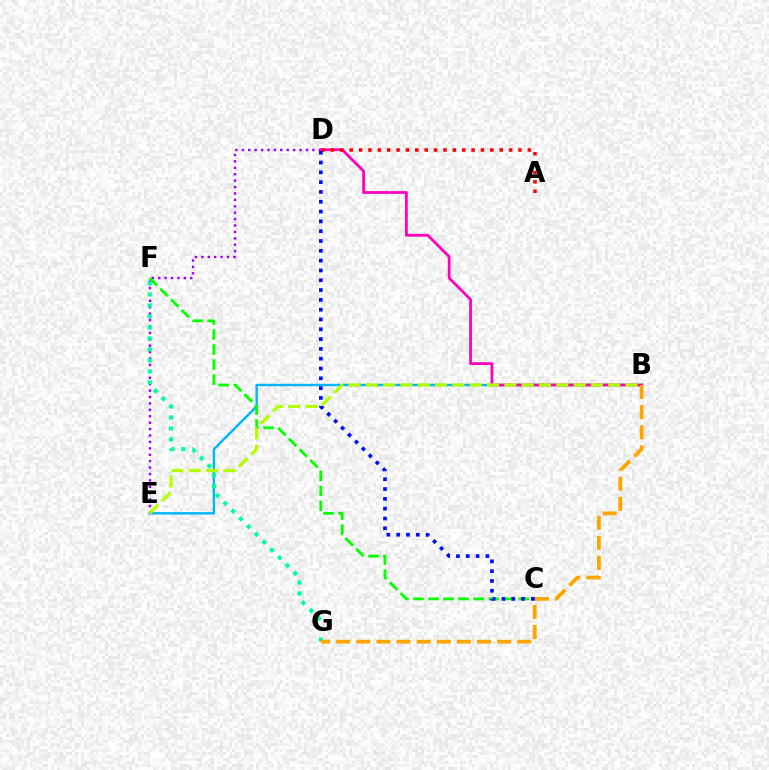{('B', 'E'): [{'color': '#00b5ff', 'line_style': 'solid', 'thickness': 1.72}, {'color': '#b3ff00', 'line_style': 'dashed', 'thickness': 2.35}], ('D', 'E'): [{'color': '#9b00ff', 'line_style': 'dotted', 'thickness': 1.74}], ('C', 'F'): [{'color': '#08ff00', 'line_style': 'dashed', 'thickness': 2.04}], ('F', 'G'): [{'color': '#00ff9d', 'line_style': 'dotted', 'thickness': 2.99}], ('B', 'D'): [{'color': '#ff00bd', 'line_style': 'solid', 'thickness': 1.99}], ('A', 'D'): [{'color': '#ff0000', 'line_style': 'dotted', 'thickness': 2.55}], ('B', 'G'): [{'color': '#ffa500', 'line_style': 'dashed', 'thickness': 2.73}], ('C', 'D'): [{'color': '#0010ff', 'line_style': 'dotted', 'thickness': 2.66}]}